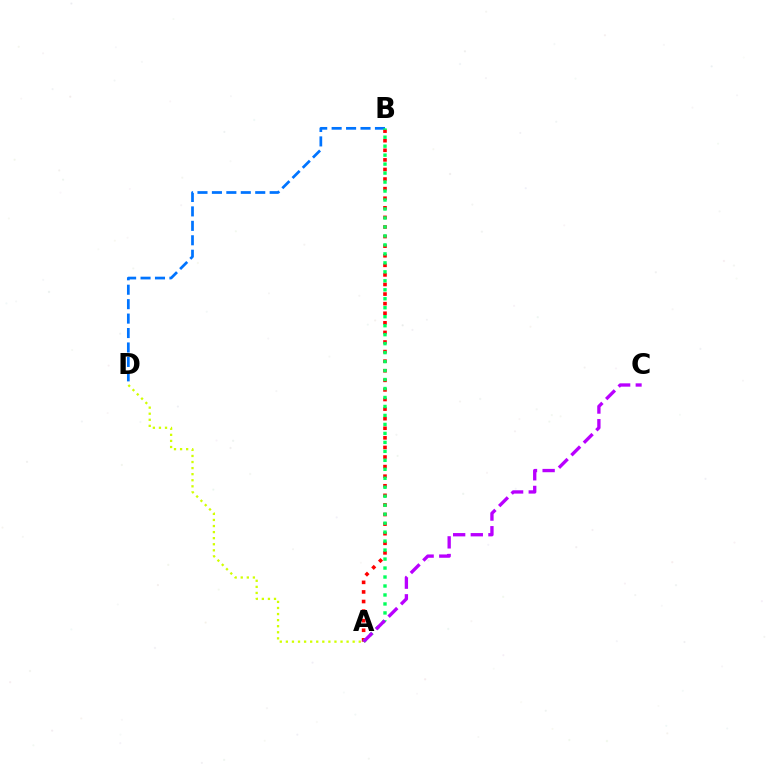{('A', 'B'): [{'color': '#ff0000', 'line_style': 'dotted', 'thickness': 2.6}, {'color': '#00ff5c', 'line_style': 'dotted', 'thickness': 2.44}], ('B', 'D'): [{'color': '#0074ff', 'line_style': 'dashed', 'thickness': 1.96}], ('A', 'D'): [{'color': '#d1ff00', 'line_style': 'dotted', 'thickness': 1.65}], ('A', 'C'): [{'color': '#b900ff', 'line_style': 'dashed', 'thickness': 2.4}]}